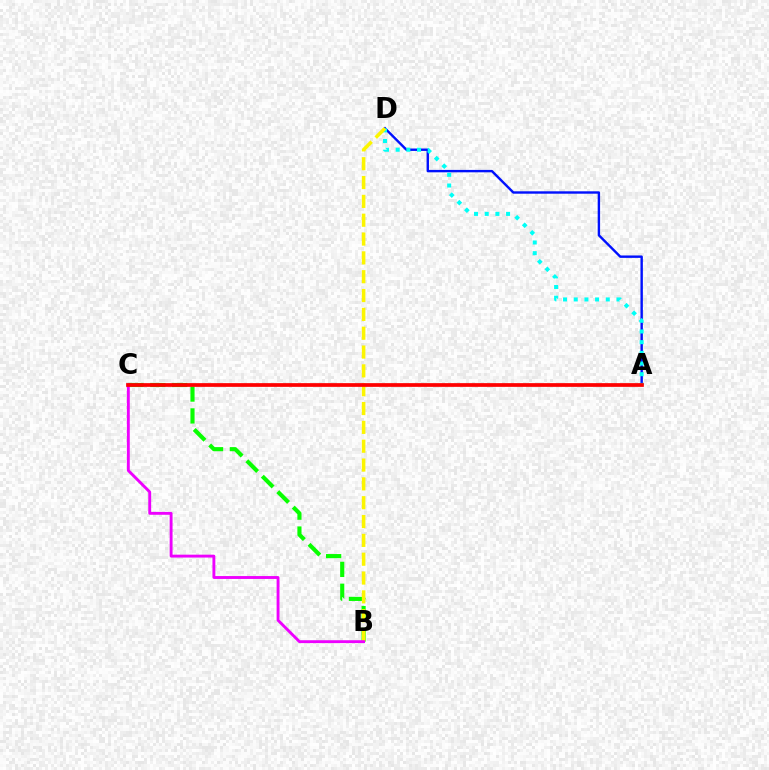{('B', 'C'): [{'color': '#08ff00', 'line_style': 'dashed', 'thickness': 2.97}, {'color': '#ee00ff', 'line_style': 'solid', 'thickness': 2.07}], ('A', 'D'): [{'color': '#0010ff', 'line_style': 'solid', 'thickness': 1.73}, {'color': '#00fff6', 'line_style': 'dotted', 'thickness': 2.9}], ('B', 'D'): [{'color': '#fcf500', 'line_style': 'dashed', 'thickness': 2.56}], ('A', 'C'): [{'color': '#ff0000', 'line_style': 'solid', 'thickness': 2.67}]}